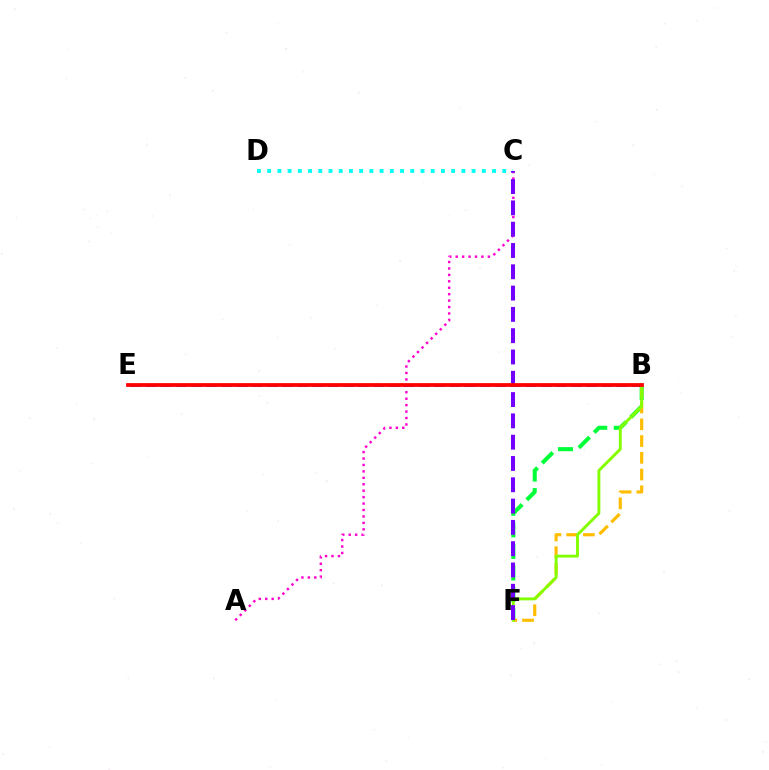{('C', 'D'): [{'color': '#00fff6', 'line_style': 'dotted', 'thickness': 2.78}], ('A', 'C'): [{'color': '#ff00cf', 'line_style': 'dotted', 'thickness': 1.75}], ('B', 'F'): [{'color': '#00ff39', 'line_style': 'dashed', 'thickness': 2.93}, {'color': '#ffbd00', 'line_style': 'dashed', 'thickness': 2.27}, {'color': '#84ff00', 'line_style': 'solid', 'thickness': 2.1}], ('B', 'E'): [{'color': '#004bff', 'line_style': 'dashed', 'thickness': 2.06}, {'color': '#ff0000', 'line_style': 'solid', 'thickness': 2.71}], ('C', 'F'): [{'color': '#7200ff', 'line_style': 'dashed', 'thickness': 2.89}]}